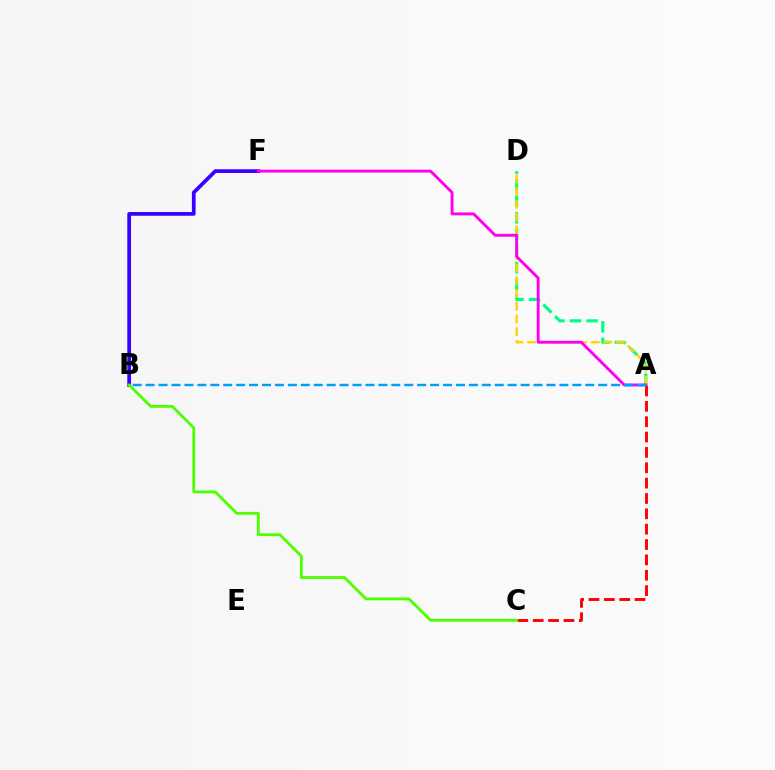{('A', 'D'): [{'color': '#00ff86', 'line_style': 'dashed', 'thickness': 2.25}, {'color': '#ffd500', 'line_style': 'dashed', 'thickness': 1.73}], ('A', 'C'): [{'color': '#ff0000', 'line_style': 'dashed', 'thickness': 2.09}], ('B', 'F'): [{'color': '#3700ff', 'line_style': 'solid', 'thickness': 2.68}], ('B', 'C'): [{'color': '#4fff00', 'line_style': 'solid', 'thickness': 2.04}], ('A', 'F'): [{'color': '#ff00ed', 'line_style': 'solid', 'thickness': 2.07}], ('A', 'B'): [{'color': '#009eff', 'line_style': 'dashed', 'thickness': 1.76}]}